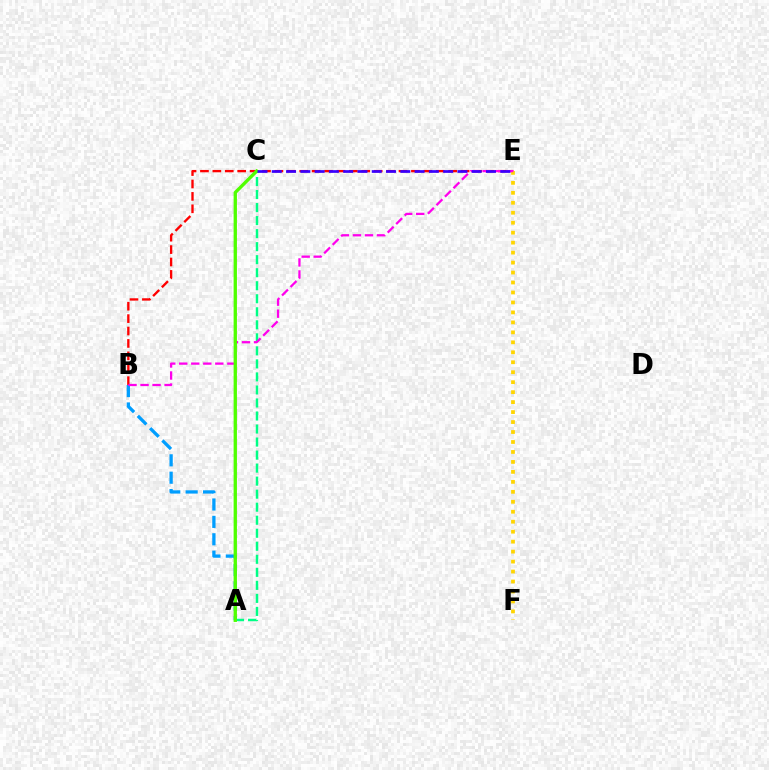{('A', 'B'): [{'color': '#009eff', 'line_style': 'dashed', 'thickness': 2.36}], ('B', 'E'): [{'color': '#ff0000', 'line_style': 'dashed', 'thickness': 1.69}, {'color': '#ff00ed', 'line_style': 'dashed', 'thickness': 1.63}], ('E', 'F'): [{'color': '#ffd500', 'line_style': 'dotted', 'thickness': 2.71}], ('A', 'C'): [{'color': '#00ff86', 'line_style': 'dashed', 'thickness': 1.77}, {'color': '#4fff00', 'line_style': 'solid', 'thickness': 2.4}], ('C', 'E'): [{'color': '#3700ff', 'line_style': 'dashed', 'thickness': 1.94}]}